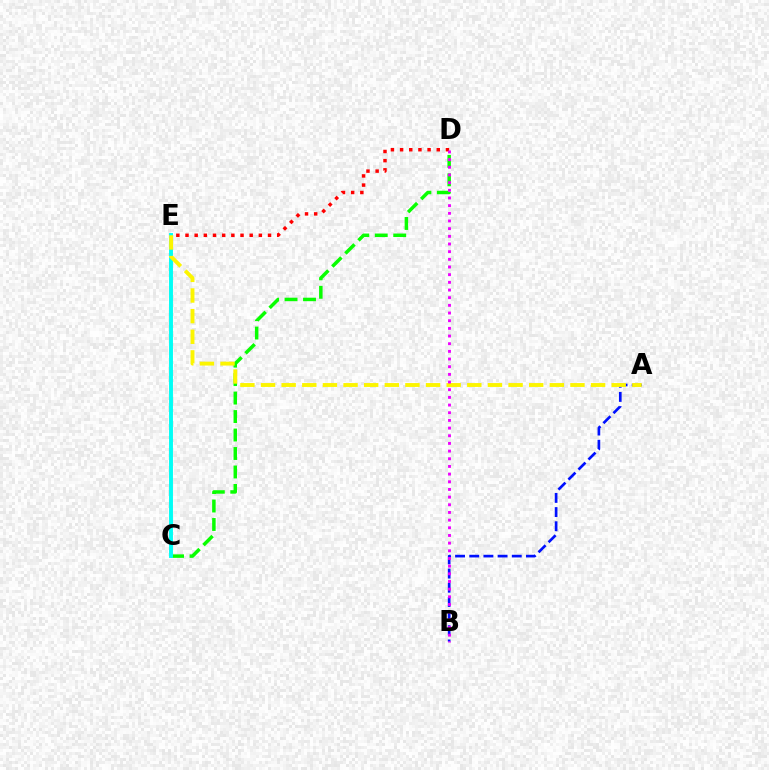{('C', 'D'): [{'color': '#08ff00', 'line_style': 'dashed', 'thickness': 2.51}], ('A', 'B'): [{'color': '#0010ff', 'line_style': 'dashed', 'thickness': 1.93}], ('C', 'E'): [{'color': '#00fff6', 'line_style': 'solid', 'thickness': 2.81}], ('A', 'E'): [{'color': '#fcf500', 'line_style': 'dashed', 'thickness': 2.8}], ('D', 'E'): [{'color': '#ff0000', 'line_style': 'dotted', 'thickness': 2.49}], ('B', 'D'): [{'color': '#ee00ff', 'line_style': 'dotted', 'thickness': 2.08}]}